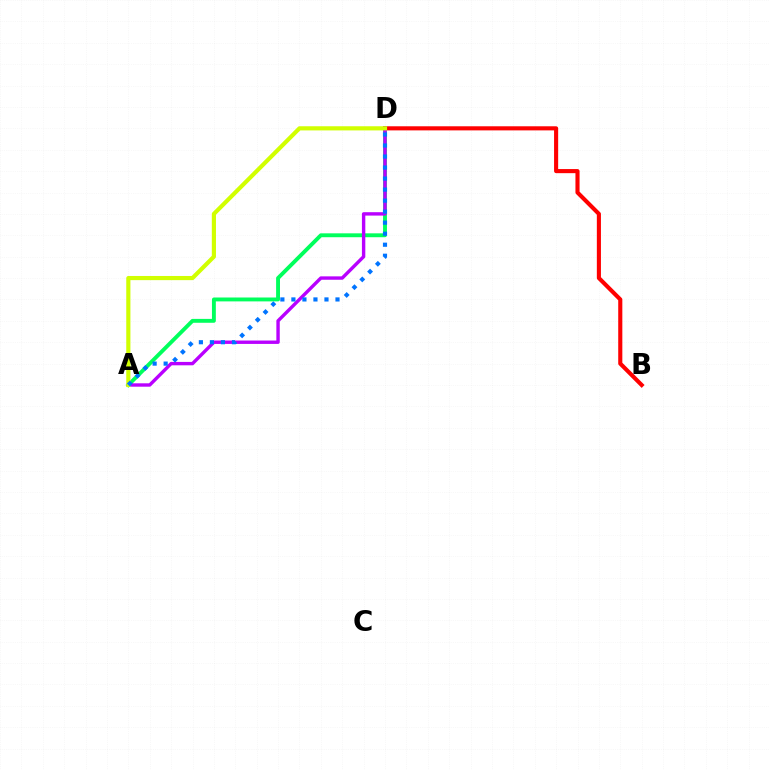{('A', 'D'): [{'color': '#00ff5c', 'line_style': 'solid', 'thickness': 2.8}, {'color': '#b900ff', 'line_style': 'solid', 'thickness': 2.44}, {'color': '#d1ff00', 'line_style': 'solid', 'thickness': 2.99}, {'color': '#0074ff', 'line_style': 'dotted', 'thickness': 3.0}], ('B', 'D'): [{'color': '#ff0000', 'line_style': 'solid', 'thickness': 2.96}]}